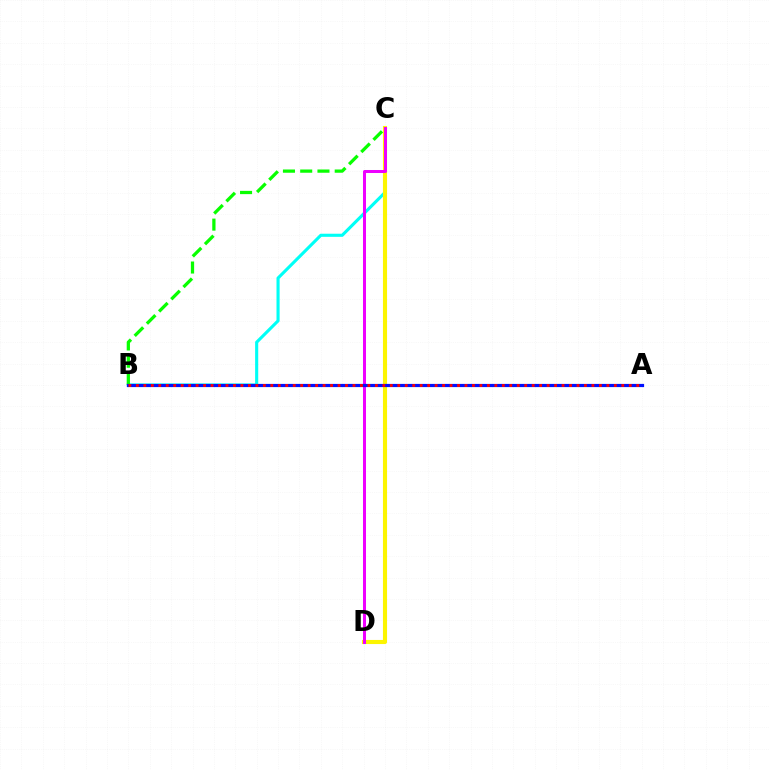{('B', 'C'): [{'color': '#00fff6', 'line_style': 'solid', 'thickness': 2.24}, {'color': '#08ff00', 'line_style': 'dashed', 'thickness': 2.34}], ('C', 'D'): [{'color': '#fcf500', 'line_style': 'solid', 'thickness': 2.95}, {'color': '#ee00ff', 'line_style': 'solid', 'thickness': 2.16}], ('A', 'B'): [{'color': '#0010ff', 'line_style': 'solid', 'thickness': 2.3}, {'color': '#ff0000', 'line_style': 'dotted', 'thickness': 2.03}]}